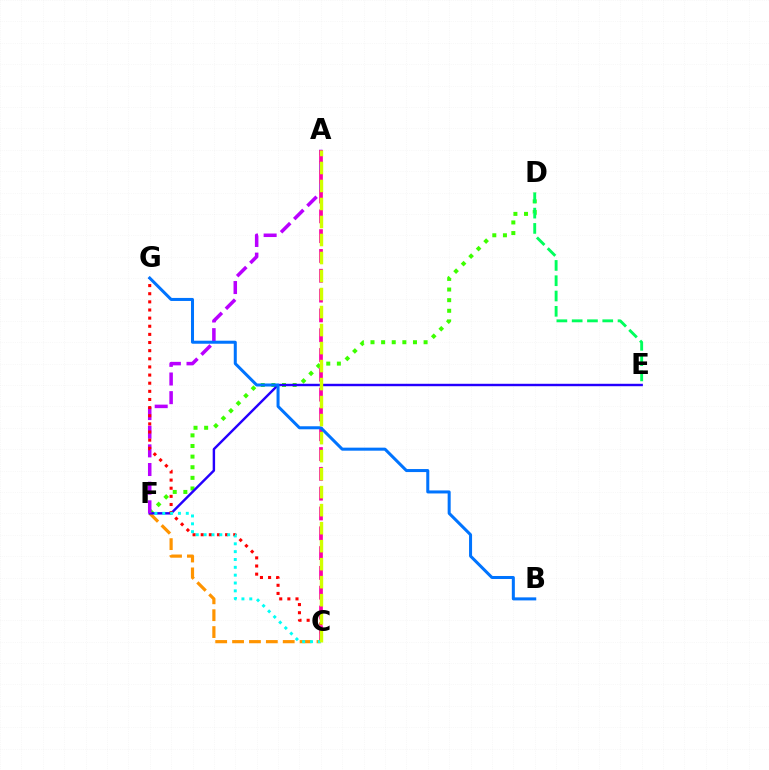{('D', 'F'): [{'color': '#3dff00', 'line_style': 'dotted', 'thickness': 2.89}], ('C', 'F'): [{'color': '#ff9400', 'line_style': 'dashed', 'thickness': 2.29}, {'color': '#00fff6', 'line_style': 'dotted', 'thickness': 2.13}], ('E', 'F'): [{'color': '#2500ff', 'line_style': 'solid', 'thickness': 1.75}], ('A', 'F'): [{'color': '#b900ff', 'line_style': 'dashed', 'thickness': 2.53}], ('C', 'G'): [{'color': '#ff0000', 'line_style': 'dotted', 'thickness': 2.21}], ('D', 'E'): [{'color': '#00ff5c', 'line_style': 'dashed', 'thickness': 2.08}], ('A', 'C'): [{'color': '#ff00ac', 'line_style': 'dashed', 'thickness': 2.69}, {'color': '#d1ff00', 'line_style': 'dashed', 'thickness': 2.45}], ('B', 'G'): [{'color': '#0074ff', 'line_style': 'solid', 'thickness': 2.18}]}